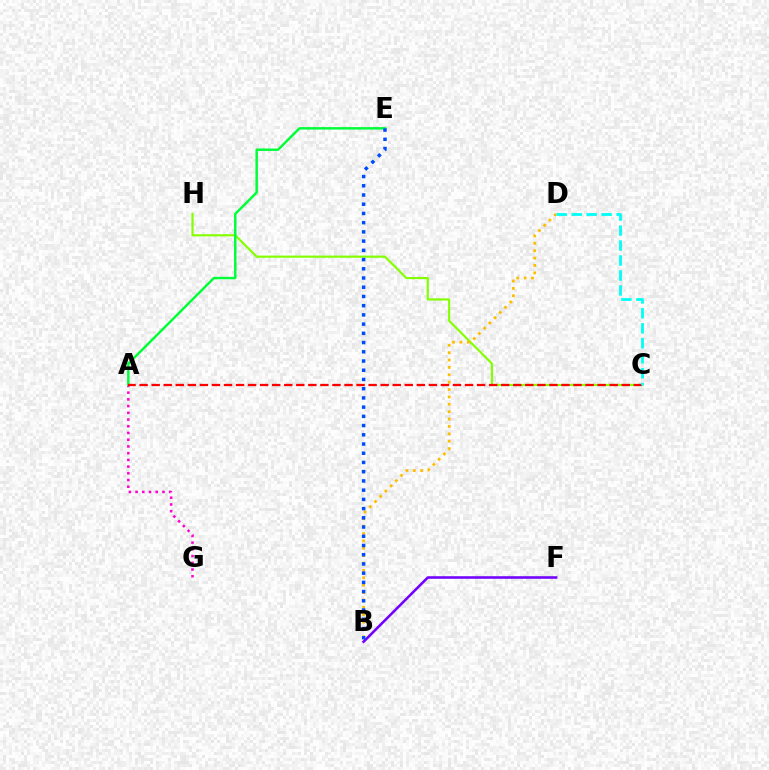{('C', 'H'): [{'color': '#84ff00', 'line_style': 'solid', 'thickness': 1.56}], ('B', 'D'): [{'color': '#ffbd00', 'line_style': 'dotted', 'thickness': 2.01}], ('A', 'G'): [{'color': '#ff00cf', 'line_style': 'dotted', 'thickness': 1.83}], ('A', 'E'): [{'color': '#00ff39', 'line_style': 'solid', 'thickness': 1.78}], ('B', 'F'): [{'color': '#7200ff', 'line_style': 'solid', 'thickness': 1.85}], ('A', 'C'): [{'color': '#ff0000', 'line_style': 'dashed', 'thickness': 1.64}], ('B', 'E'): [{'color': '#004bff', 'line_style': 'dotted', 'thickness': 2.51}], ('C', 'D'): [{'color': '#00fff6', 'line_style': 'dashed', 'thickness': 2.03}]}